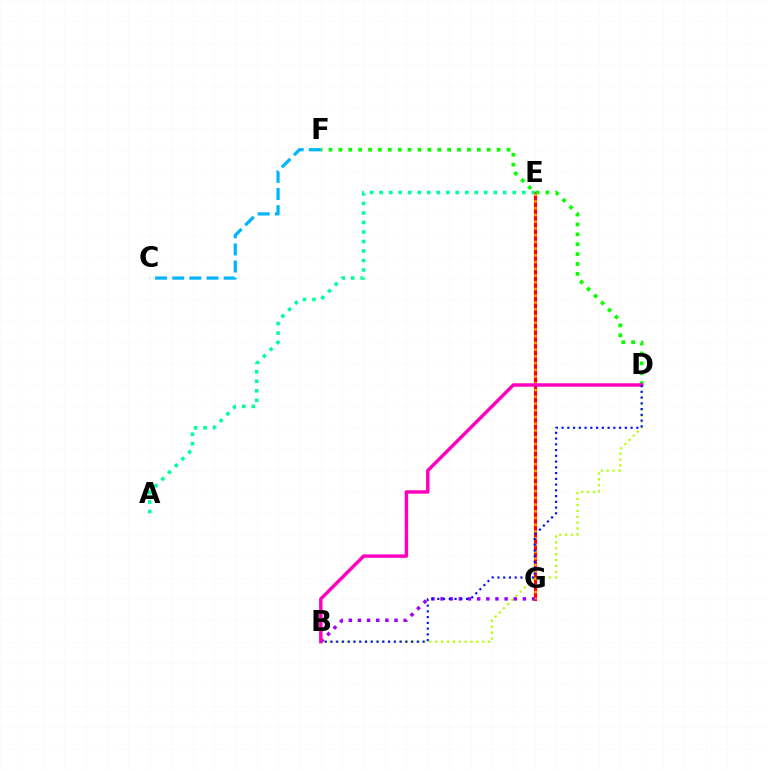{('E', 'G'): [{'color': '#ff0000', 'line_style': 'solid', 'thickness': 2.26}, {'color': '#ffa500', 'line_style': 'dotted', 'thickness': 1.83}], ('B', 'D'): [{'color': '#b3ff00', 'line_style': 'dotted', 'thickness': 1.6}, {'color': '#ff00bd', 'line_style': 'solid', 'thickness': 2.47}, {'color': '#0010ff', 'line_style': 'dotted', 'thickness': 1.56}], ('D', 'F'): [{'color': '#08ff00', 'line_style': 'dotted', 'thickness': 2.69}], ('A', 'E'): [{'color': '#00ff9d', 'line_style': 'dotted', 'thickness': 2.58}], ('B', 'G'): [{'color': '#9b00ff', 'line_style': 'dotted', 'thickness': 2.49}], ('C', 'F'): [{'color': '#00b5ff', 'line_style': 'dashed', 'thickness': 2.33}]}